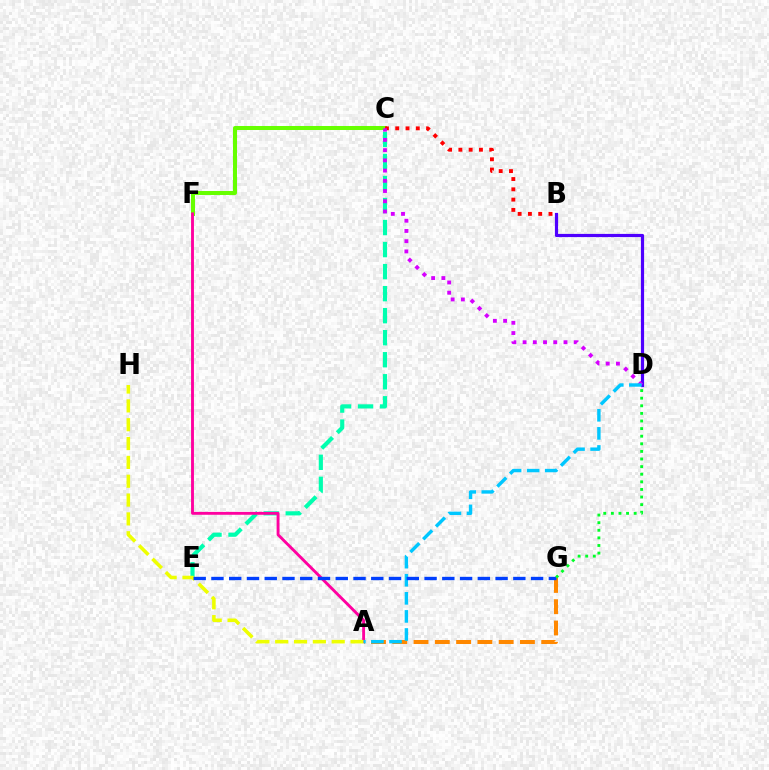{('A', 'G'): [{'color': '#ff8800', 'line_style': 'dashed', 'thickness': 2.89}], ('C', 'E'): [{'color': '#00ffaf', 'line_style': 'dashed', 'thickness': 2.99}], ('B', 'D'): [{'color': '#4f00ff', 'line_style': 'solid', 'thickness': 2.3}], ('C', 'F'): [{'color': '#66ff00', 'line_style': 'solid', 'thickness': 2.89}], ('A', 'F'): [{'color': '#ff00a0', 'line_style': 'solid', 'thickness': 2.07}], ('A', 'H'): [{'color': '#eeff00', 'line_style': 'dashed', 'thickness': 2.56}], ('B', 'C'): [{'color': '#ff0000', 'line_style': 'dotted', 'thickness': 2.79}], ('C', 'D'): [{'color': '#d600ff', 'line_style': 'dotted', 'thickness': 2.78}], ('A', 'D'): [{'color': '#00c7ff', 'line_style': 'dashed', 'thickness': 2.46}], ('E', 'G'): [{'color': '#003fff', 'line_style': 'dashed', 'thickness': 2.41}], ('D', 'G'): [{'color': '#00ff27', 'line_style': 'dotted', 'thickness': 2.07}]}